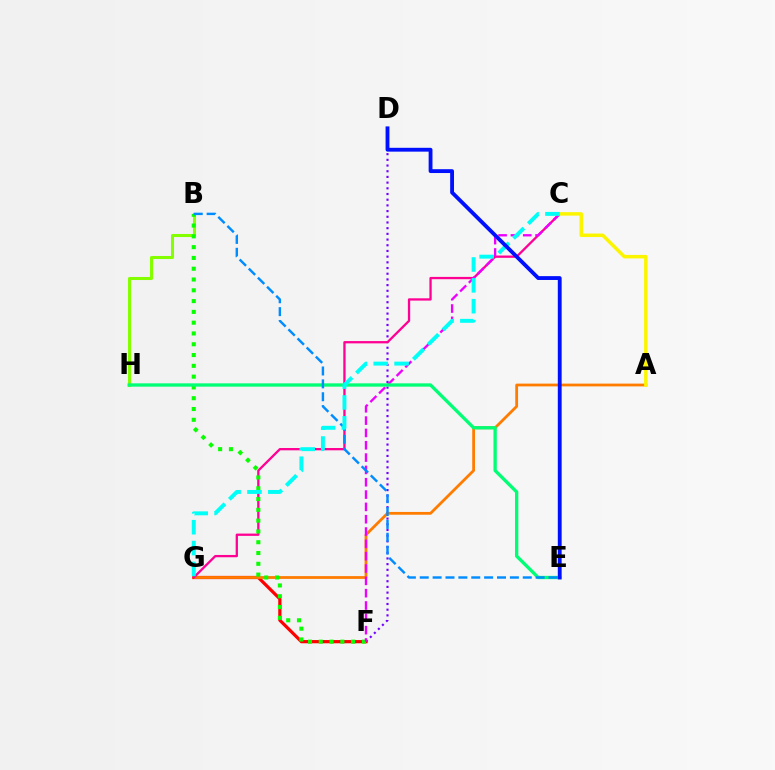{('B', 'H'): [{'color': '#84ff00', 'line_style': 'solid', 'thickness': 2.19}], ('D', 'F'): [{'color': '#7200ff', 'line_style': 'dotted', 'thickness': 1.55}], ('F', 'G'): [{'color': '#ff0000', 'line_style': 'solid', 'thickness': 2.32}], ('A', 'G'): [{'color': '#ff7c00', 'line_style': 'solid', 'thickness': 2.0}], ('C', 'G'): [{'color': '#ff0094', 'line_style': 'solid', 'thickness': 1.65}, {'color': '#00fff6', 'line_style': 'dashed', 'thickness': 2.83}], ('B', 'F'): [{'color': '#08ff00', 'line_style': 'dotted', 'thickness': 2.93}], ('C', 'F'): [{'color': '#ee00ff', 'line_style': 'dashed', 'thickness': 1.67}], ('E', 'H'): [{'color': '#00ff74', 'line_style': 'solid', 'thickness': 2.38}], ('A', 'C'): [{'color': '#fcf500', 'line_style': 'solid', 'thickness': 2.51}], ('B', 'E'): [{'color': '#008cff', 'line_style': 'dashed', 'thickness': 1.75}], ('D', 'E'): [{'color': '#0010ff', 'line_style': 'solid', 'thickness': 2.76}]}